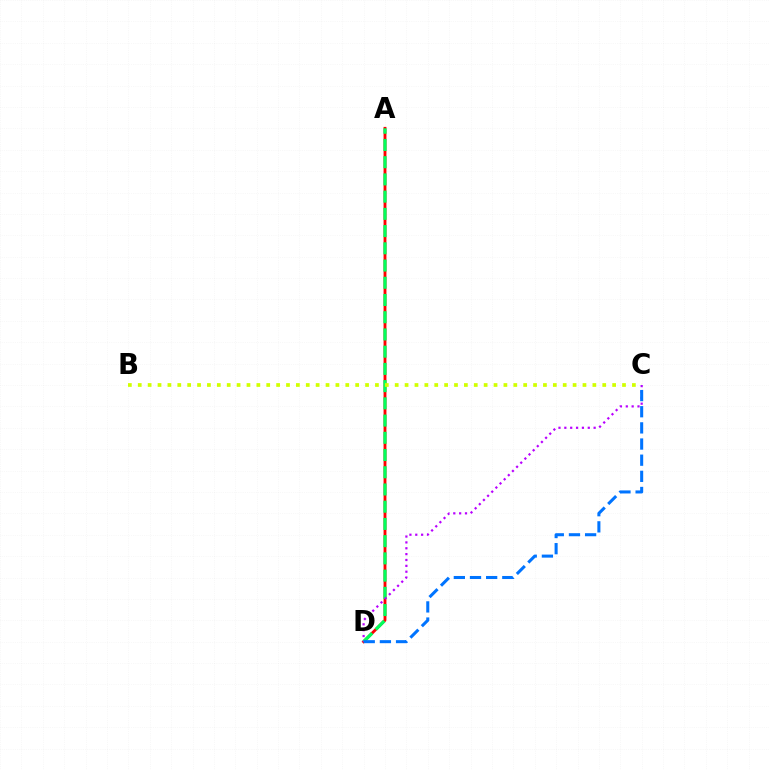{('A', 'D'): [{'color': '#ff0000', 'line_style': 'solid', 'thickness': 2.06}, {'color': '#00ff5c', 'line_style': 'dashed', 'thickness': 2.34}], ('B', 'C'): [{'color': '#d1ff00', 'line_style': 'dotted', 'thickness': 2.69}], ('C', 'D'): [{'color': '#b900ff', 'line_style': 'dotted', 'thickness': 1.59}, {'color': '#0074ff', 'line_style': 'dashed', 'thickness': 2.19}]}